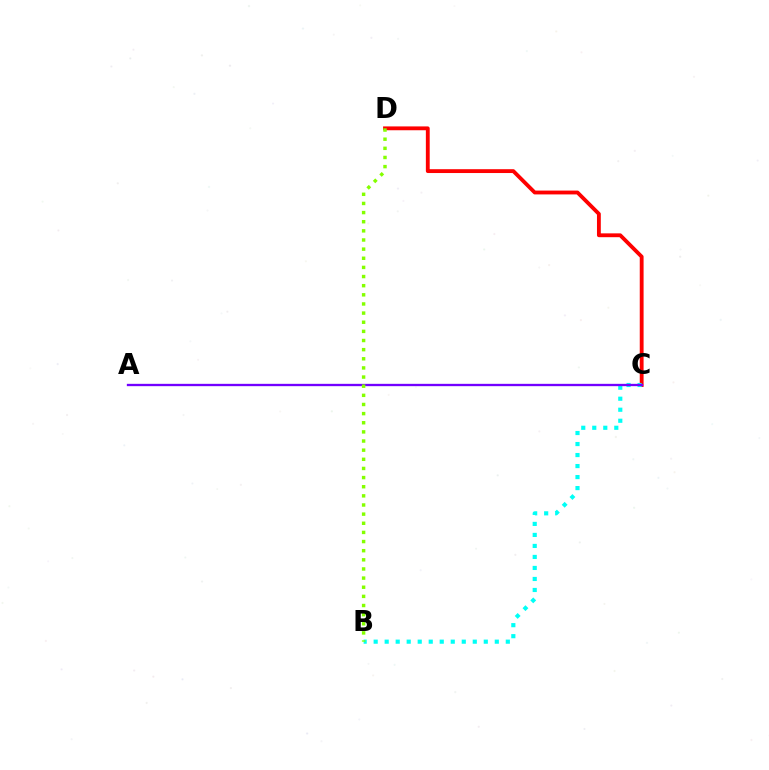{('C', 'D'): [{'color': '#ff0000', 'line_style': 'solid', 'thickness': 2.76}], ('B', 'C'): [{'color': '#00fff6', 'line_style': 'dotted', 'thickness': 2.99}], ('A', 'C'): [{'color': '#7200ff', 'line_style': 'solid', 'thickness': 1.68}], ('B', 'D'): [{'color': '#84ff00', 'line_style': 'dotted', 'thickness': 2.48}]}